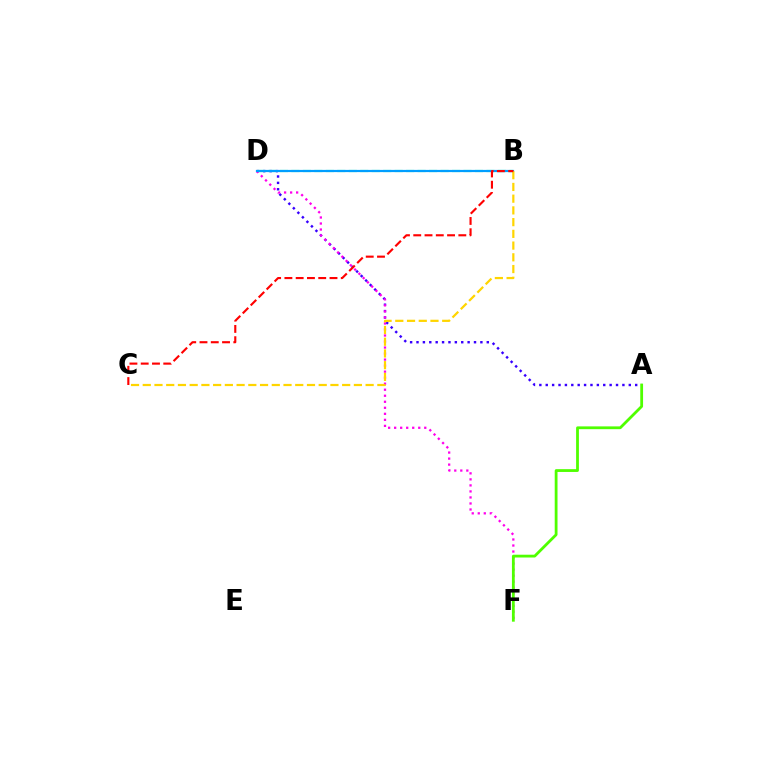{('B', 'D'): [{'color': '#00ff86', 'line_style': 'dashed', 'thickness': 1.56}, {'color': '#009eff', 'line_style': 'solid', 'thickness': 1.59}], ('A', 'D'): [{'color': '#3700ff', 'line_style': 'dotted', 'thickness': 1.74}], ('D', 'F'): [{'color': '#ff00ed', 'line_style': 'dotted', 'thickness': 1.64}], ('B', 'C'): [{'color': '#ffd500', 'line_style': 'dashed', 'thickness': 1.59}, {'color': '#ff0000', 'line_style': 'dashed', 'thickness': 1.53}], ('A', 'F'): [{'color': '#4fff00', 'line_style': 'solid', 'thickness': 2.01}]}